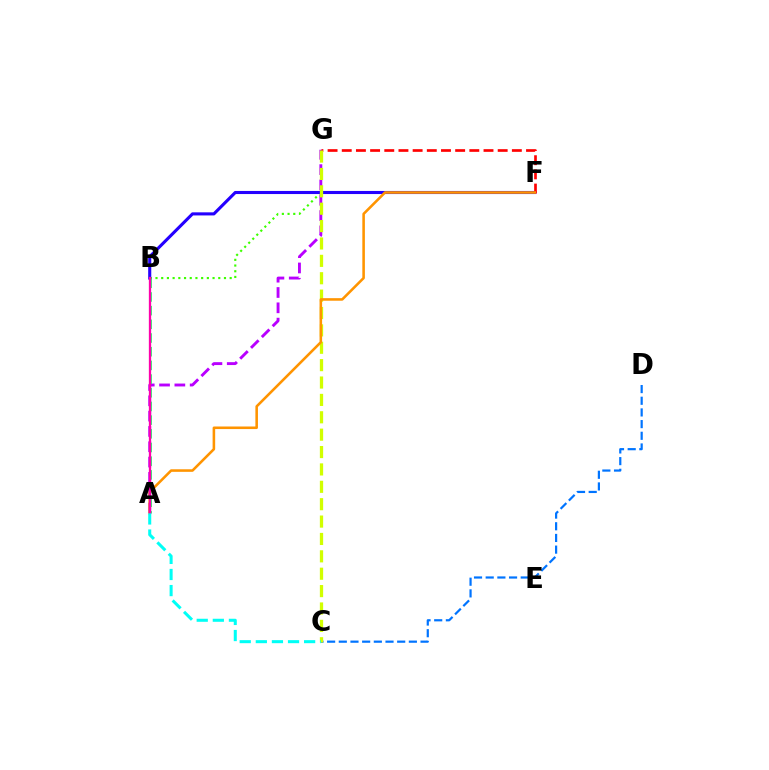{('A', 'G'): [{'color': '#b900ff', 'line_style': 'dashed', 'thickness': 2.08}], ('B', 'F'): [{'color': '#3dff00', 'line_style': 'dotted', 'thickness': 1.55}, {'color': '#2500ff', 'line_style': 'solid', 'thickness': 2.23}], ('C', 'D'): [{'color': '#0074ff', 'line_style': 'dashed', 'thickness': 1.59}], ('A', 'B'): [{'color': '#00ff5c', 'line_style': 'dashed', 'thickness': 1.86}, {'color': '#ff00ac', 'line_style': 'solid', 'thickness': 1.66}], ('F', 'G'): [{'color': '#ff0000', 'line_style': 'dashed', 'thickness': 1.93}], ('C', 'G'): [{'color': '#d1ff00', 'line_style': 'dashed', 'thickness': 2.36}], ('A', 'F'): [{'color': '#ff9400', 'line_style': 'solid', 'thickness': 1.85}], ('A', 'C'): [{'color': '#00fff6', 'line_style': 'dashed', 'thickness': 2.19}]}